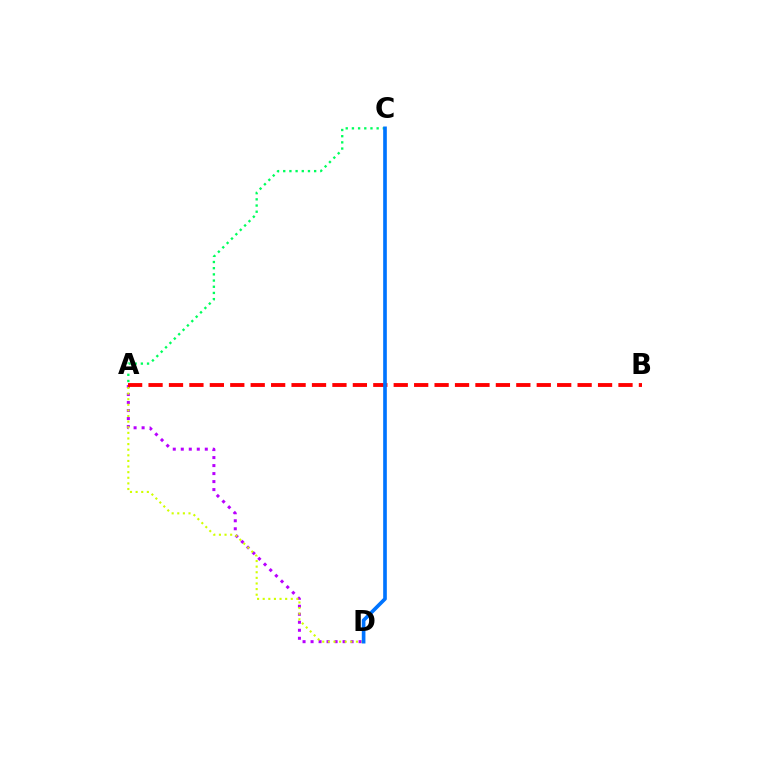{('A', 'D'): [{'color': '#b900ff', 'line_style': 'dotted', 'thickness': 2.17}, {'color': '#d1ff00', 'line_style': 'dotted', 'thickness': 1.52}], ('A', 'C'): [{'color': '#00ff5c', 'line_style': 'dotted', 'thickness': 1.68}], ('A', 'B'): [{'color': '#ff0000', 'line_style': 'dashed', 'thickness': 2.78}], ('C', 'D'): [{'color': '#0074ff', 'line_style': 'solid', 'thickness': 2.62}]}